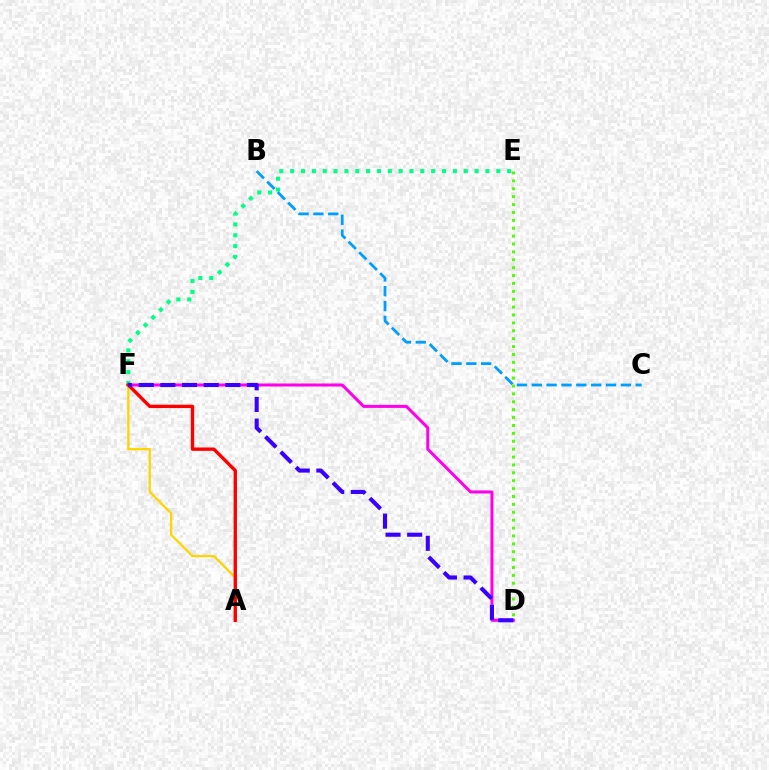{('E', 'F'): [{'color': '#00ff86', 'line_style': 'dotted', 'thickness': 2.95}], ('B', 'C'): [{'color': '#009eff', 'line_style': 'dashed', 'thickness': 2.02}], ('D', 'F'): [{'color': '#ff00ed', 'line_style': 'solid', 'thickness': 2.18}, {'color': '#3700ff', 'line_style': 'dashed', 'thickness': 2.94}], ('D', 'E'): [{'color': '#4fff00', 'line_style': 'dotted', 'thickness': 2.14}], ('A', 'F'): [{'color': '#ffd500', 'line_style': 'solid', 'thickness': 1.65}, {'color': '#ff0000', 'line_style': 'solid', 'thickness': 2.42}]}